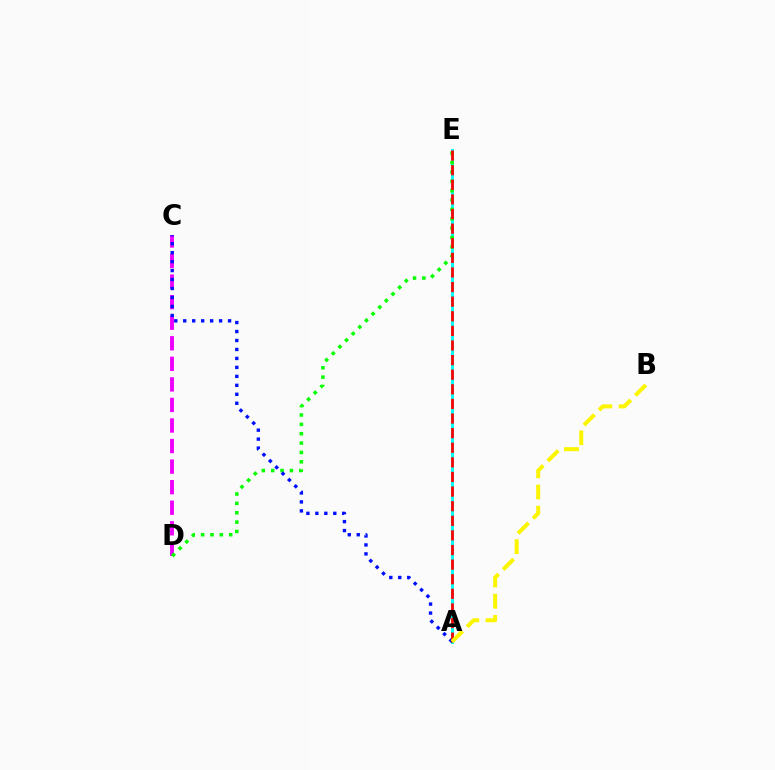{('A', 'E'): [{'color': '#00fff6', 'line_style': 'solid', 'thickness': 2.18}, {'color': '#ff0000', 'line_style': 'dashed', 'thickness': 1.98}], ('C', 'D'): [{'color': '#ee00ff', 'line_style': 'dashed', 'thickness': 2.79}], ('D', 'E'): [{'color': '#08ff00', 'line_style': 'dotted', 'thickness': 2.54}], ('A', 'C'): [{'color': '#0010ff', 'line_style': 'dotted', 'thickness': 2.44}], ('A', 'B'): [{'color': '#fcf500', 'line_style': 'dashed', 'thickness': 2.88}]}